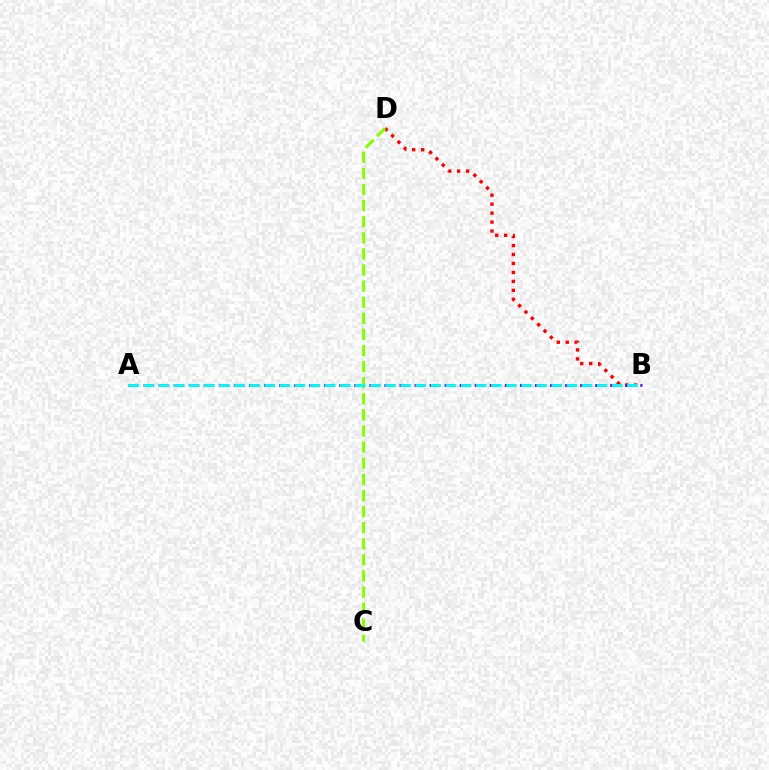{('B', 'D'): [{'color': '#ff0000', 'line_style': 'dotted', 'thickness': 2.44}], ('A', 'B'): [{'color': '#7200ff', 'line_style': 'dashed', 'thickness': 2.05}, {'color': '#00fff6', 'line_style': 'dashed', 'thickness': 2.05}], ('C', 'D'): [{'color': '#84ff00', 'line_style': 'dashed', 'thickness': 2.19}]}